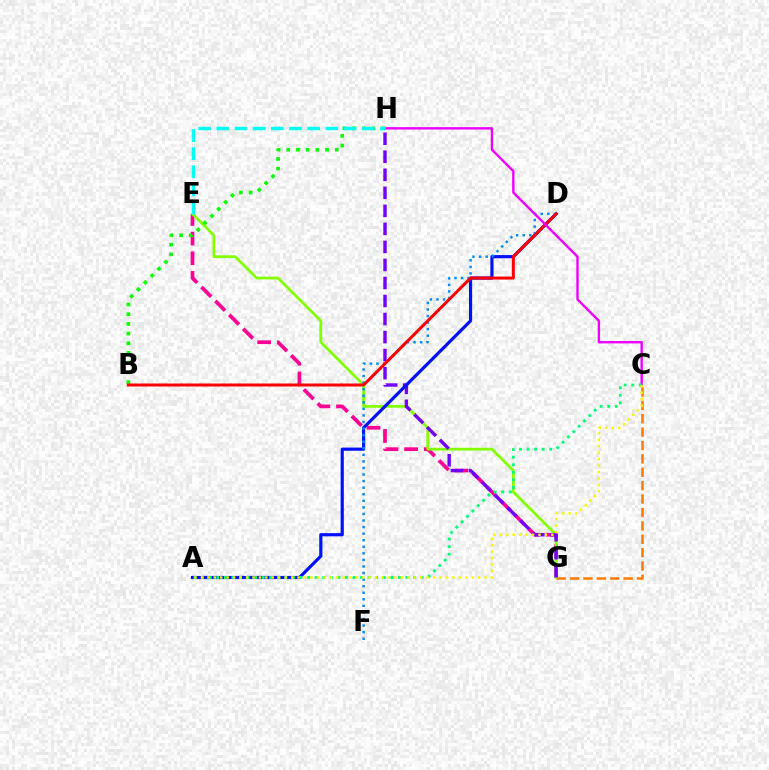{('E', 'G'): [{'color': '#ff0094', 'line_style': 'dashed', 'thickness': 2.67}, {'color': '#84ff00', 'line_style': 'solid', 'thickness': 2.0}], ('C', 'G'): [{'color': '#ff7c00', 'line_style': 'dashed', 'thickness': 1.82}], ('G', 'H'): [{'color': '#7200ff', 'line_style': 'dashed', 'thickness': 2.45}], ('B', 'H'): [{'color': '#08ff00', 'line_style': 'dotted', 'thickness': 2.63}], ('A', 'D'): [{'color': '#0010ff', 'line_style': 'solid', 'thickness': 2.28}], ('D', 'F'): [{'color': '#008cff', 'line_style': 'dotted', 'thickness': 1.78}], ('B', 'D'): [{'color': '#ff0000', 'line_style': 'solid', 'thickness': 2.16}], ('C', 'H'): [{'color': '#ee00ff', 'line_style': 'solid', 'thickness': 1.72}], ('A', 'C'): [{'color': '#00ff74', 'line_style': 'dotted', 'thickness': 2.06}, {'color': '#fcf500', 'line_style': 'dotted', 'thickness': 1.75}], ('E', 'H'): [{'color': '#00fff6', 'line_style': 'dashed', 'thickness': 2.47}]}